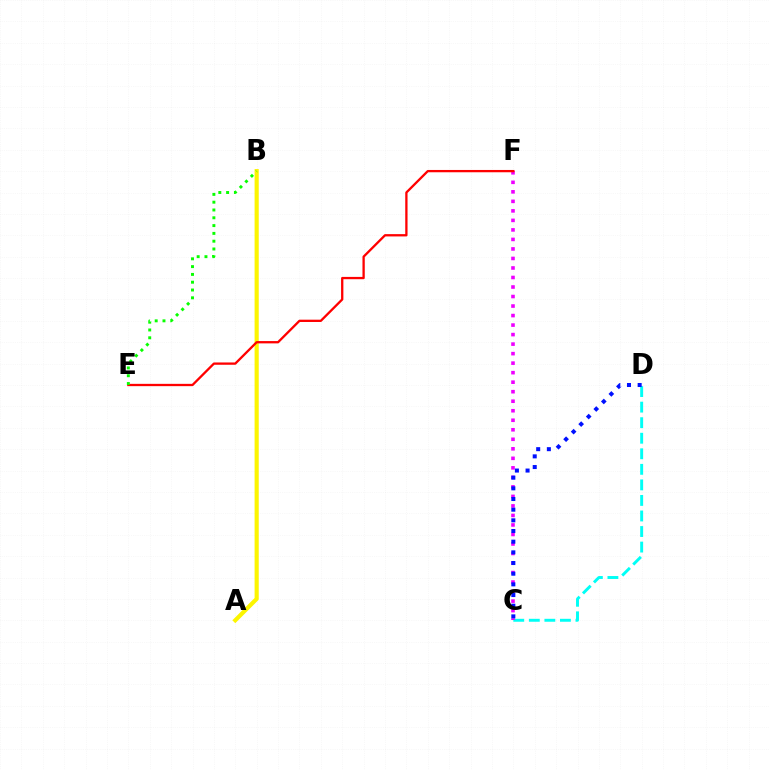{('C', 'D'): [{'color': '#00fff6', 'line_style': 'dashed', 'thickness': 2.11}, {'color': '#0010ff', 'line_style': 'dotted', 'thickness': 2.9}], ('A', 'B'): [{'color': '#fcf500', 'line_style': 'solid', 'thickness': 2.98}], ('C', 'F'): [{'color': '#ee00ff', 'line_style': 'dotted', 'thickness': 2.59}], ('E', 'F'): [{'color': '#ff0000', 'line_style': 'solid', 'thickness': 1.66}], ('B', 'E'): [{'color': '#08ff00', 'line_style': 'dotted', 'thickness': 2.12}]}